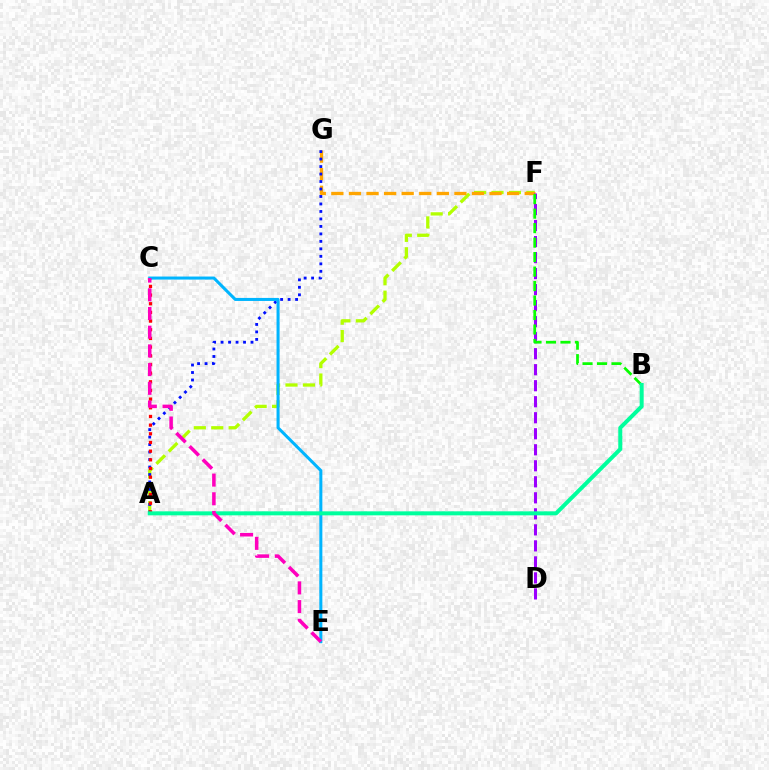{('A', 'F'): [{'color': '#b3ff00', 'line_style': 'dashed', 'thickness': 2.37}], ('F', 'G'): [{'color': '#ffa500', 'line_style': 'dashed', 'thickness': 2.39}], ('D', 'F'): [{'color': '#9b00ff', 'line_style': 'dashed', 'thickness': 2.18}], ('A', 'G'): [{'color': '#0010ff', 'line_style': 'dotted', 'thickness': 2.03}], ('A', 'C'): [{'color': '#ff0000', 'line_style': 'dotted', 'thickness': 2.36}], ('C', 'E'): [{'color': '#00b5ff', 'line_style': 'solid', 'thickness': 2.19}, {'color': '#ff00bd', 'line_style': 'dashed', 'thickness': 2.54}], ('B', 'F'): [{'color': '#08ff00', 'line_style': 'dashed', 'thickness': 1.97}], ('A', 'B'): [{'color': '#00ff9d', 'line_style': 'solid', 'thickness': 2.88}]}